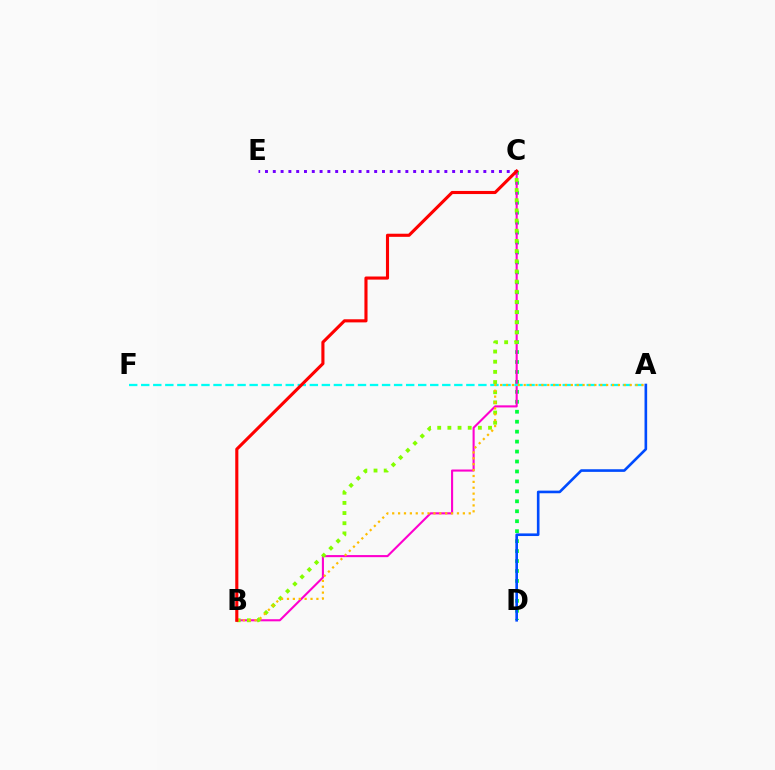{('C', 'D'): [{'color': '#00ff39', 'line_style': 'dotted', 'thickness': 2.7}], ('A', 'D'): [{'color': '#004bff', 'line_style': 'solid', 'thickness': 1.89}], ('B', 'C'): [{'color': '#ff00cf', 'line_style': 'solid', 'thickness': 1.51}, {'color': '#84ff00', 'line_style': 'dotted', 'thickness': 2.76}, {'color': '#ff0000', 'line_style': 'solid', 'thickness': 2.24}], ('A', 'F'): [{'color': '#00fff6', 'line_style': 'dashed', 'thickness': 1.64}], ('C', 'E'): [{'color': '#7200ff', 'line_style': 'dotted', 'thickness': 2.12}], ('A', 'B'): [{'color': '#ffbd00', 'line_style': 'dotted', 'thickness': 1.6}]}